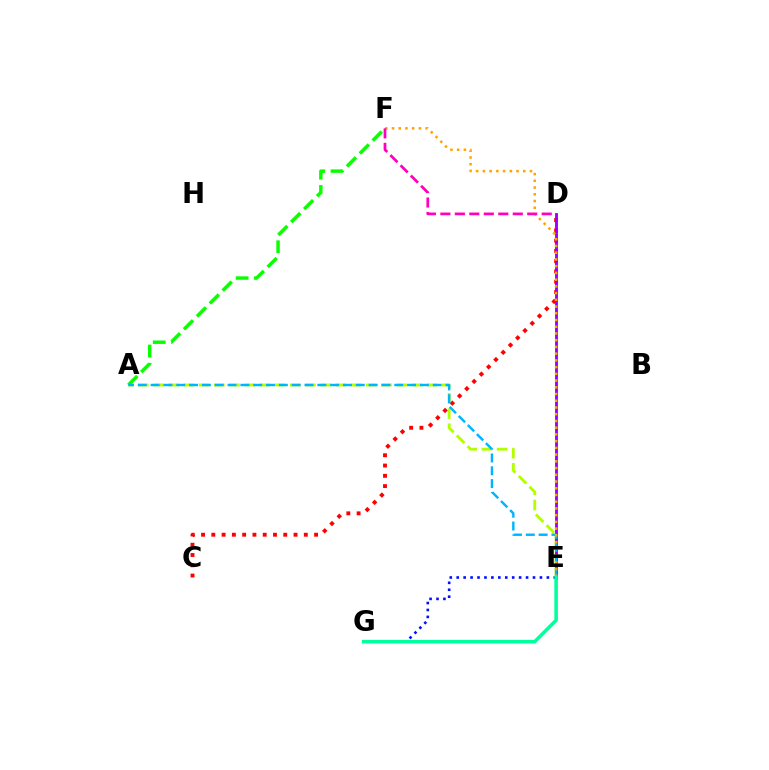{('A', 'E'): [{'color': '#b3ff00', 'line_style': 'dashed', 'thickness': 2.06}, {'color': '#00b5ff', 'line_style': 'dashed', 'thickness': 1.74}], ('C', 'D'): [{'color': '#ff0000', 'line_style': 'dotted', 'thickness': 2.79}], ('E', 'G'): [{'color': '#0010ff', 'line_style': 'dotted', 'thickness': 1.88}, {'color': '#00ff9d', 'line_style': 'solid', 'thickness': 2.56}], ('D', 'E'): [{'color': '#9b00ff', 'line_style': 'solid', 'thickness': 2.07}], ('A', 'F'): [{'color': '#08ff00', 'line_style': 'dashed', 'thickness': 2.48}], ('E', 'F'): [{'color': '#ffa500', 'line_style': 'dotted', 'thickness': 1.83}], ('D', 'F'): [{'color': '#ff00bd', 'line_style': 'dashed', 'thickness': 1.97}]}